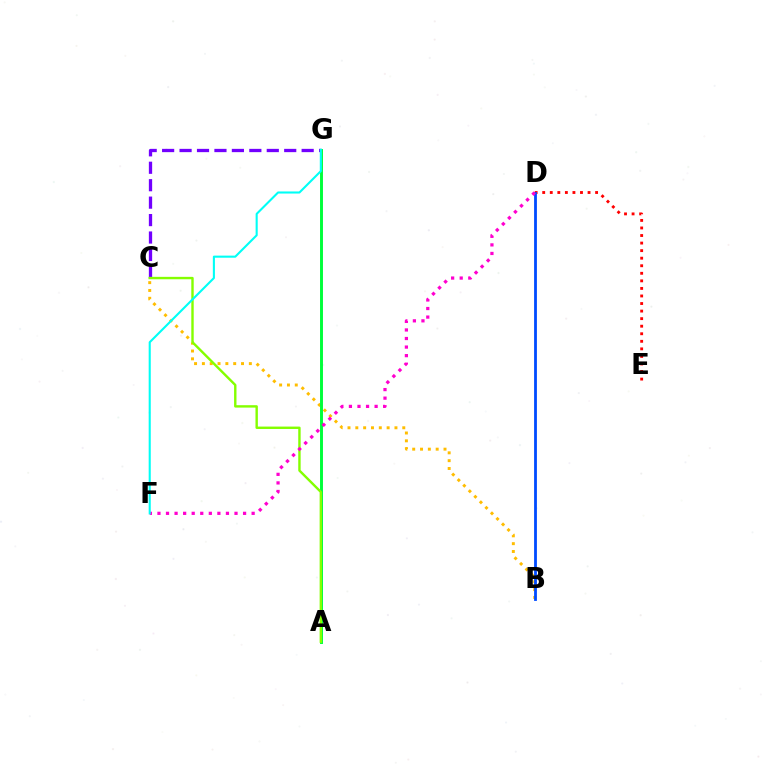{('C', 'G'): [{'color': '#7200ff', 'line_style': 'dashed', 'thickness': 2.37}], ('B', 'C'): [{'color': '#ffbd00', 'line_style': 'dotted', 'thickness': 2.13}], ('D', 'E'): [{'color': '#ff0000', 'line_style': 'dotted', 'thickness': 2.05}], ('B', 'D'): [{'color': '#004bff', 'line_style': 'solid', 'thickness': 2.02}], ('A', 'G'): [{'color': '#00ff39', 'line_style': 'solid', 'thickness': 2.11}], ('A', 'C'): [{'color': '#84ff00', 'line_style': 'solid', 'thickness': 1.73}], ('D', 'F'): [{'color': '#ff00cf', 'line_style': 'dotted', 'thickness': 2.33}], ('F', 'G'): [{'color': '#00fff6', 'line_style': 'solid', 'thickness': 1.51}]}